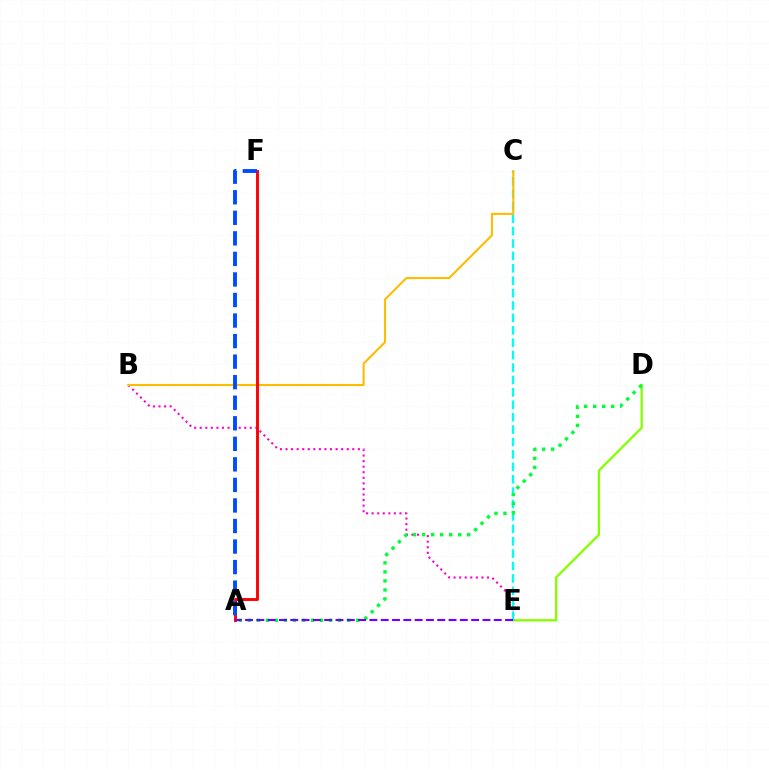{('D', 'E'): [{'color': '#84ff00', 'line_style': 'solid', 'thickness': 1.66}], ('B', 'E'): [{'color': '#ff00cf', 'line_style': 'dotted', 'thickness': 1.51}], ('C', 'E'): [{'color': '#00fff6', 'line_style': 'dashed', 'thickness': 1.69}], ('B', 'C'): [{'color': '#ffbd00', 'line_style': 'solid', 'thickness': 1.51}], ('A', 'F'): [{'color': '#ff0000', 'line_style': 'solid', 'thickness': 2.09}, {'color': '#004bff', 'line_style': 'dashed', 'thickness': 2.79}], ('A', 'D'): [{'color': '#00ff39', 'line_style': 'dotted', 'thickness': 2.45}], ('A', 'E'): [{'color': '#7200ff', 'line_style': 'dashed', 'thickness': 1.54}]}